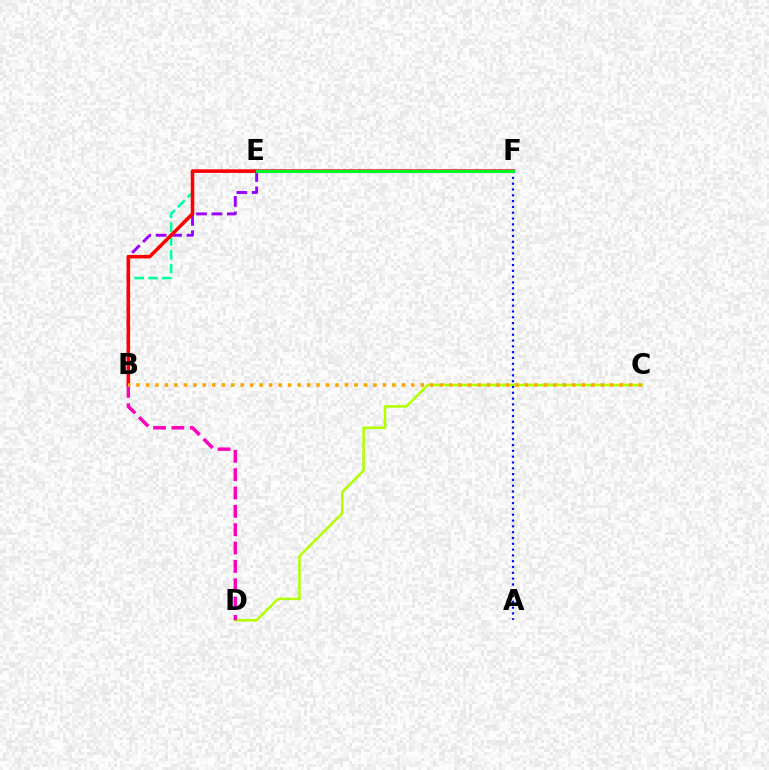{('C', 'D'): [{'color': '#b3ff00', 'line_style': 'solid', 'thickness': 1.84}], ('B', 'E'): [{'color': '#9b00ff', 'line_style': 'dashed', 'thickness': 2.1}, {'color': '#00ff9d', 'line_style': 'dashed', 'thickness': 1.88}], ('A', 'F'): [{'color': '#0010ff', 'line_style': 'dotted', 'thickness': 1.58}], ('B', 'F'): [{'color': '#ff0000', 'line_style': 'solid', 'thickness': 2.57}], ('E', 'F'): [{'color': '#00b5ff', 'line_style': 'solid', 'thickness': 2.28}, {'color': '#08ff00', 'line_style': 'solid', 'thickness': 1.82}], ('B', 'D'): [{'color': '#ff00bd', 'line_style': 'dashed', 'thickness': 2.49}], ('B', 'C'): [{'color': '#ffa500', 'line_style': 'dotted', 'thickness': 2.57}]}